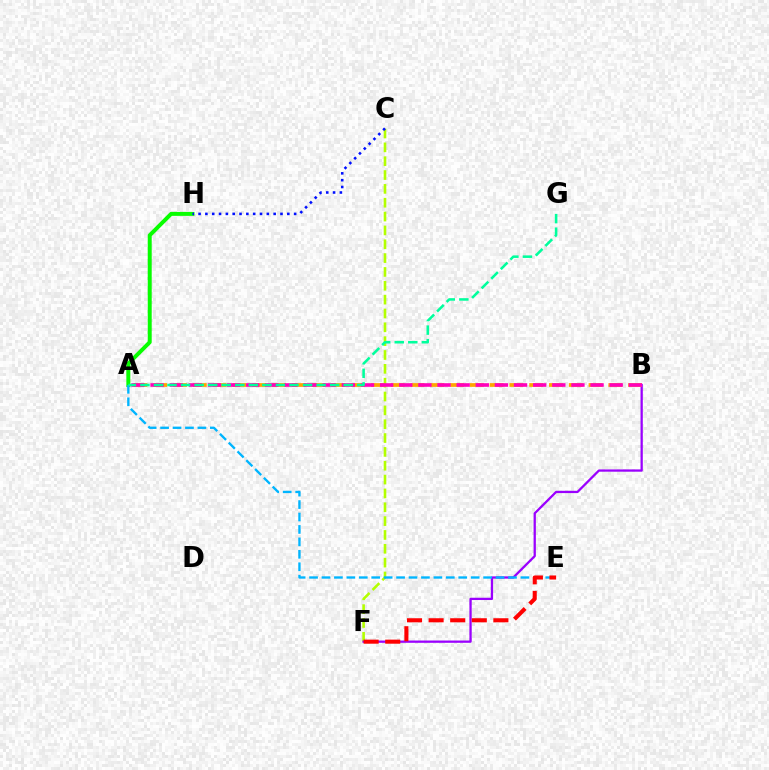{('A', 'H'): [{'color': '#08ff00', 'line_style': 'solid', 'thickness': 2.85}], ('C', 'F'): [{'color': '#b3ff00', 'line_style': 'dashed', 'thickness': 1.88}], ('B', 'F'): [{'color': '#9b00ff', 'line_style': 'solid', 'thickness': 1.64}], ('A', 'B'): [{'color': '#ffa500', 'line_style': 'dashed', 'thickness': 2.69}, {'color': '#ff00bd', 'line_style': 'dashed', 'thickness': 2.6}], ('A', 'E'): [{'color': '#00b5ff', 'line_style': 'dashed', 'thickness': 1.69}], ('E', 'F'): [{'color': '#ff0000', 'line_style': 'dashed', 'thickness': 2.93}], ('A', 'G'): [{'color': '#00ff9d', 'line_style': 'dashed', 'thickness': 1.84}], ('C', 'H'): [{'color': '#0010ff', 'line_style': 'dotted', 'thickness': 1.85}]}